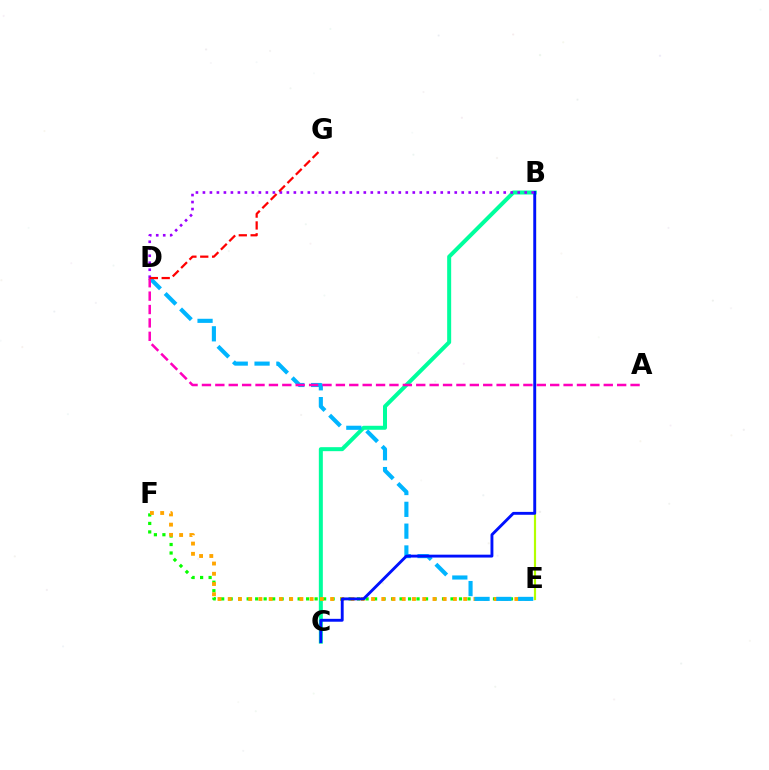{('B', 'C'): [{'color': '#00ff9d', 'line_style': 'solid', 'thickness': 2.88}, {'color': '#0010ff', 'line_style': 'solid', 'thickness': 2.07}], ('E', 'F'): [{'color': '#08ff00', 'line_style': 'dotted', 'thickness': 2.31}, {'color': '#ffa500', 'line_style': 'dotted', 'thickness': 2.78}], ('B', 'E'): [{'color': '#b3ff00', 'line_style': 'solid', 'thickness': 1.57}], ('D', 'E'): [{'color': '#00b5ff', 'line_style': 'dashed', 'thickness': 2.96}], ('A', 'D'): [{'color': '#ff00bd', 'line_style': 'dashed', 'thickness': 1.82}], ('B', 'D'): [{'color': '#9b00ff', 'line_style': 'dotted', 'thickness': 1.9}], ('D', 'G'): [{'color': '#ff0000', 'line_style': 'dashed', 'thickness': 1.61}]}